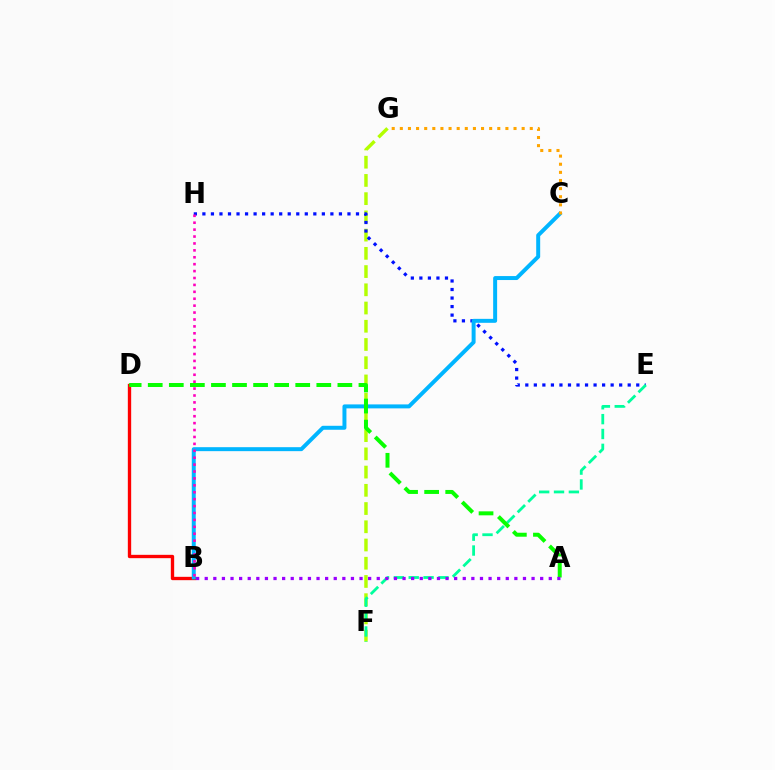{('B', 'D'): [{'color': '#ff0000', 'line_style': 'solid', 'thickness': 2.4}], ('F', 'G'): [{'color': '#b3ff00', 'line_style': 'dashed', 'thickness': 2.48}], ('E', 'H'): [{'color': '#0010ff', 'line_style': 'dotted', 'thickness': 2.32}], ('B', 'C'): [{'color': '#00b5ff', 'line_style': 'solid', 'thickness': 2.86}], ('E', 'F'): [{'color': '#00ff9d', 'line_style': 'dashed', 'thickness': 2.02}], ('B', 'H'): [{'color': '#ff00bd', 'line_style': 'dotted', 'thickness': 1.88}], ('A', 'D'): [{'color': '#08ff00', 'line_style': 'dashed', 'thickness': 2.86}], ('C', 'G'): [{'color': '#ffa500', 'line_style': 'dotted', 'thickness': 2.21}], ('A', 'B'): [{'color': '#9b00ff', 'line_style': 'dotted', 'thickness': 2.34}]}